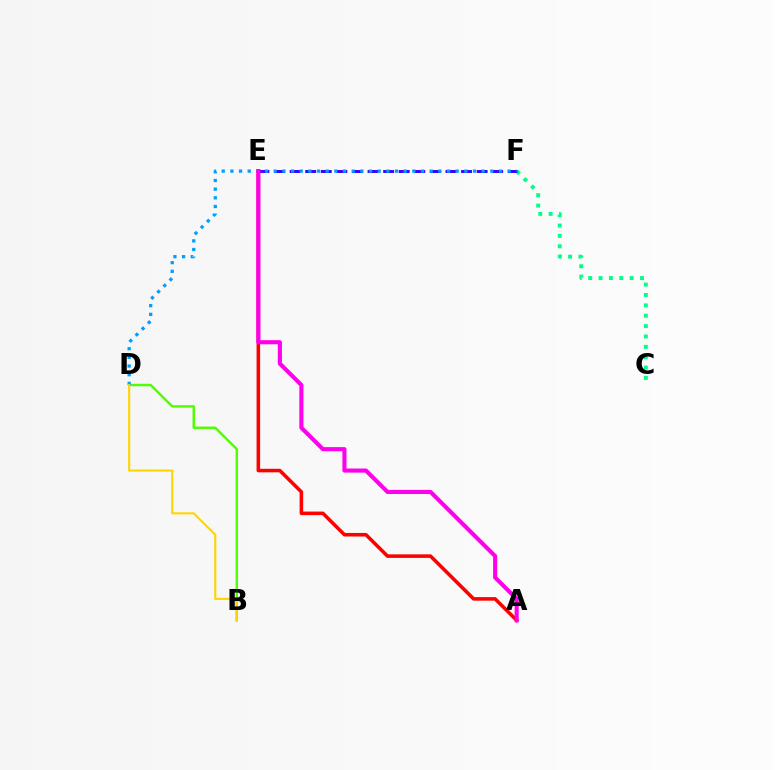{('C', 'F'): [{'color': '#00ff86', 'line_style': 'dotted', 'thickness': 2.82}], ('E', 'F'): [{'color': '#3700ff', 'line_style': 'dashed', 'thickness': 2.12}], ('B', 'D'): [{'color': '#4fff00', 'line_style': 'solid', 'thickness': 1.75}, {'color': '#ffd500', 'line_style': 'solid', 'thickness': 1.51}], ('D', 'F'): [{'color': '#009eff', 'line_style': 'dotted', 'thickness': 2.35}], ('A', 'E'): [{'color': '#ff0000', 'line_style': 'solid', 'thickness': 2.56}, {'color': '#ff00ed', 'line_style': 'solid', 'thickness': 2.96}]}